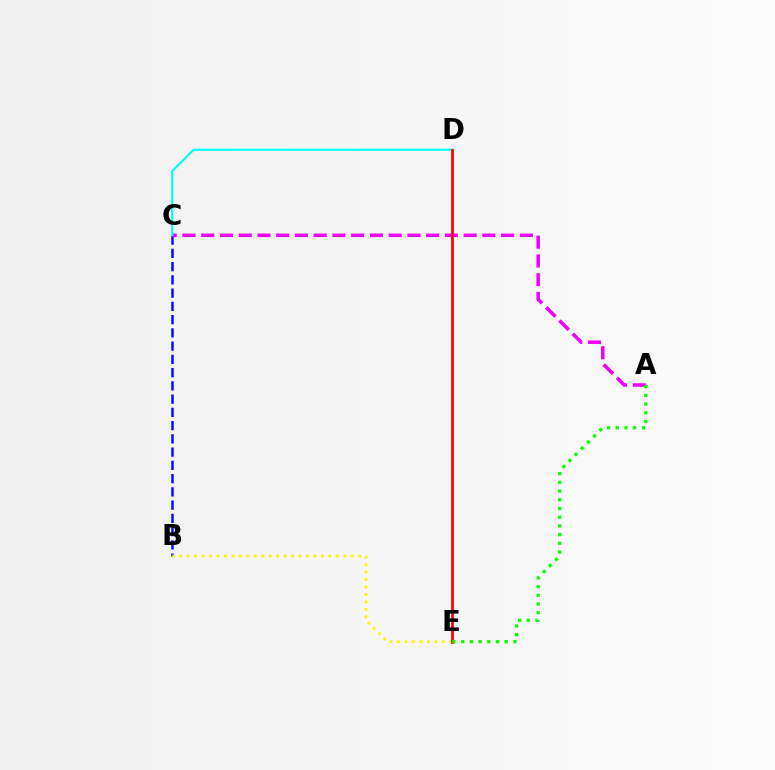{('B', 'C'): [{'color': '#0010ff', 'line_style': 'dashed', 'thickness': 1.8}], ('A', 'C'): [{'color': '#ee00ff', 'line_style': 'dashed', 'thickness': 2.55}], ('B', 'E'): [{'color': '#fcf500', 'line_style': 'dotted', 'thickness': 2.03}], ('C', 'D'): [{'color': '#00fff6', 'line_style': 'solid', 'thickness': 1.53}], ('D', 'E'): [{'color': '#ff0000', 'line_style': 'solid', 'thickness': 1.97}], ('A', 'E'): [{'color': '#08ff00', 'line_style': 'dotted', 'thickness': 2.37}]}